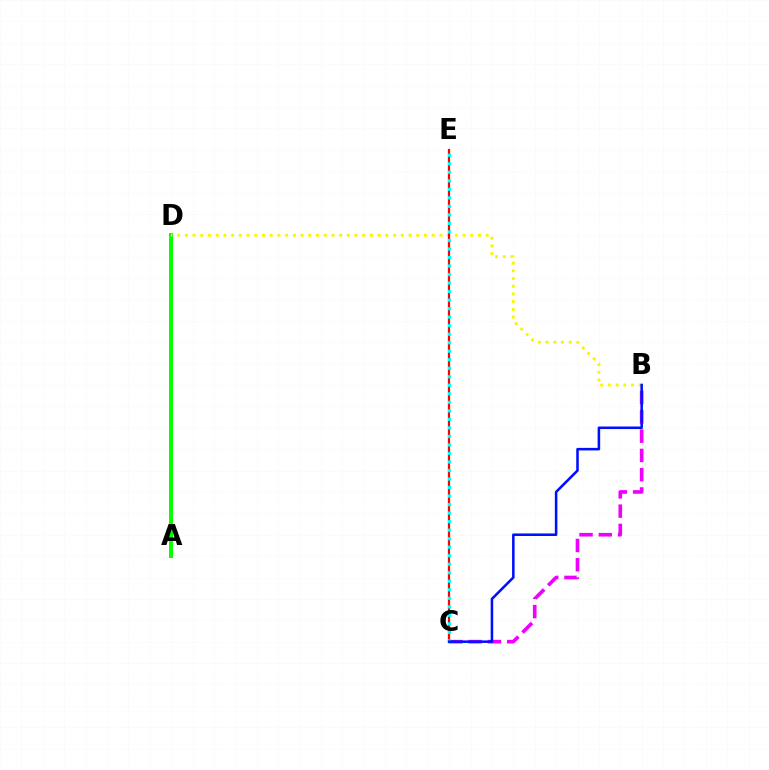{('A', 'D'): [{'color': '#08ff00', 'line_style': 'solid', 'thickness': 2.86}], ('B', 'D'): [{'color': '#fcf500', 'line_style': 'dotted', 'thickness': 2.1}], ('B', 'C'): [{'color': '#ee00ff', 'line_style': 'dashed', 'thickness': 2.62}, {'color': '#0010ff', 'line_style': 'solid', 'thickness': 1.84}], ('C', 'E'): [{'color': '#ff0000', 'line_style': 'solid', 'thickness': 1.59}, {'color': '#00fff6', 'line_style': 'dotted', 'thickness': 2.31}]}